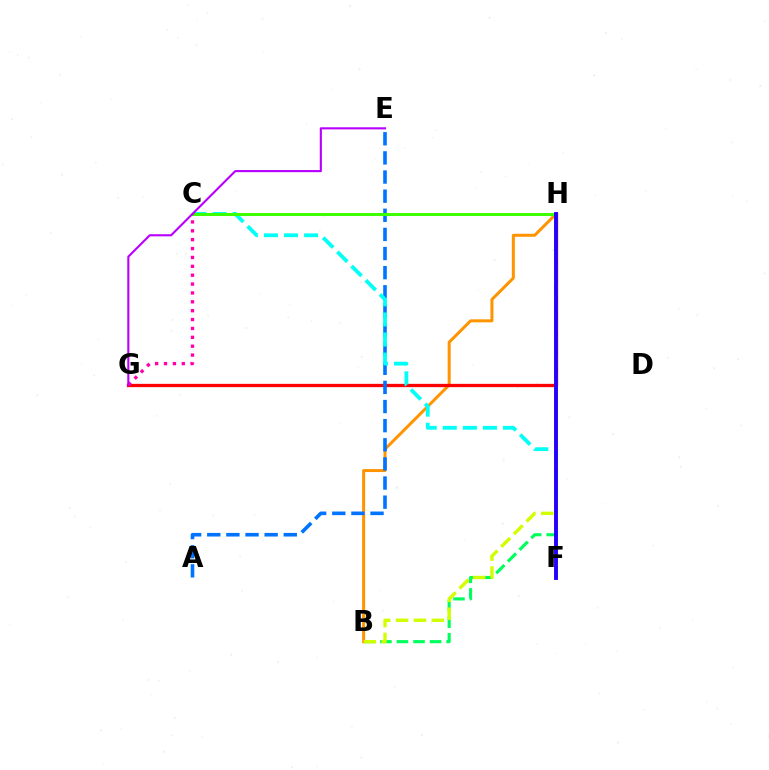{('B', 'H'): [{'color': '#00ff5c', 'line_style': 'dashed', 'thickness': 2.25}, {'color': '#ff9400', 'line_style': 'solid', 'thickness': 2.16}, {'color': '#d1ff00', 'line_style': 'dashed', 'thickness': 2.43}], ('G', 'H'): [{'color': '#ff0000', 'line_style': 'solid', 'thickness': 2.37}], ('A', 'E'): [{'color': '#0074ff', 'line_style': 'dashed', 'thickness': 2.6}], ('C', 'F'): [{'color': '#00fff6', 'line_style': 'dashed', 'thickness': 2.73}], ('C', 'H'): [{'color': '#3dff00', 'line_style': 'solid', 'thickness': 2.16}], ('C', 'G'): [{'color': '#ff00ac', 'line_style': 'dotted', 'thickness': 2.41}], ('F', 'H'): [{'color': '#2500ff', 'line_style': 'solid', 'thickness': 2.79}], ('E', 'G'): [{'color': '#b900ff', 'line_style': 'solid', 'thickness': 1.52}]}